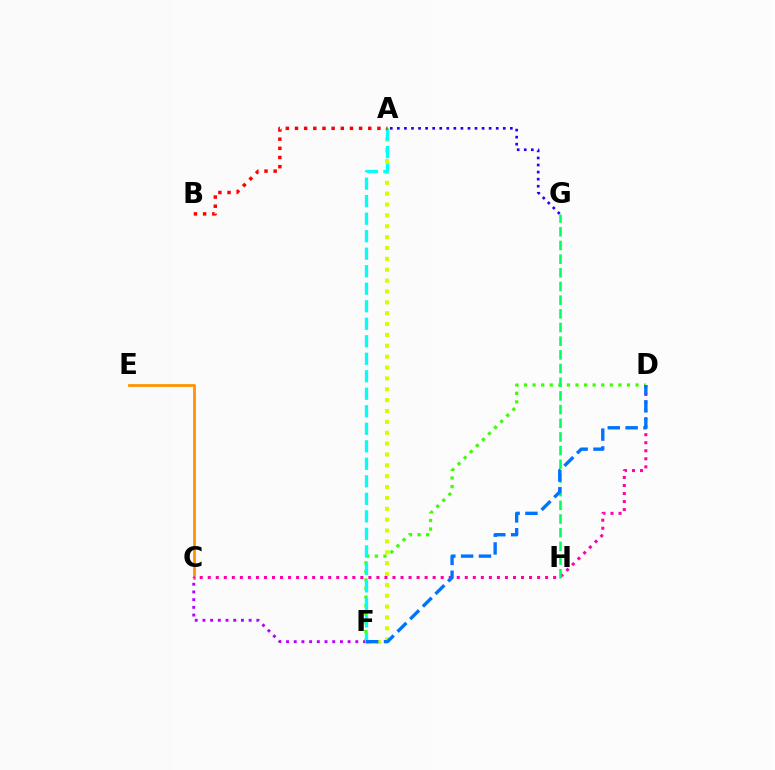{('D', 'F'): [{'color': '#3dff00', 'line_style': 'dotted', 'thickness': 2.33}, {'color': '#0074ff', 'line_style': 'dashed', 'thickness': 2.42}], ('C', 'E'): [{'color': '#ff9400', 'line_style': 'solid', 'thickness': 2.01}], ('A', 'F'): [{'color': '#d1ff00', 'line_style': 'dotted', 'thickness': 2.95}, {'color': '#00fff6', 'line_style': 'dashed', 'thickness': 2.38}], ('C', 'F'): [{'color': '#b900ff', 'line_style': 'dotted', 'thickness': 2.09}], ('A', 'G'): [{'color': '#2500ff', 'line_style': 'dotted', 'thickness': 1.92}], ('C', 'D'): [{'color': '#ff00ac', 'line_style': 'dotted', 'thickness': 2.18}], ('G', 'H'): [{'color': '#00ff5c', 'line_style': 'dashed', 'thickness': 1.86}], ('A', 'B'): [{'color': '#ff0000', 'line_style': 'dotted', 'thickness': 2.49}]}